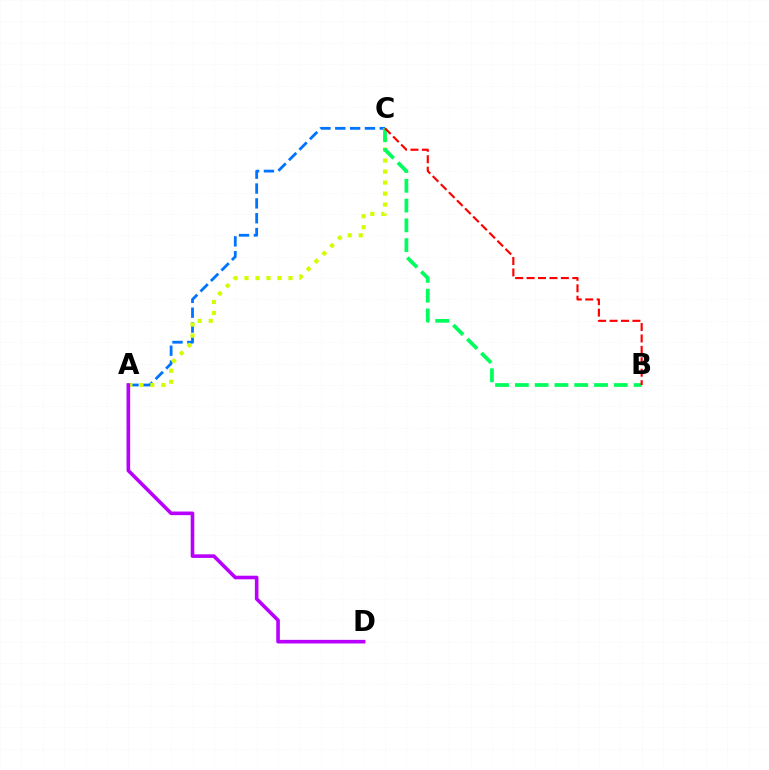{('A', 'C'): [{'color': '#0074ff', 'line_style': 'dashed', 'thickness': 2.02}, {'color': '#d1ff00', 'line_style': 'dotted', 'thickness': 2.99}], ('A', 'D'): [{'color': '#b900ff', 'line_style': 'solid', 'thickness': 2.6}], ('B', 'C'): [{'color': '#00ff5c', 'line_style': 'dashed', 'thickness': 2.69}, {'color': '#ff0000', 'line_style': 'dashed', 'thickness': 1.55}]}